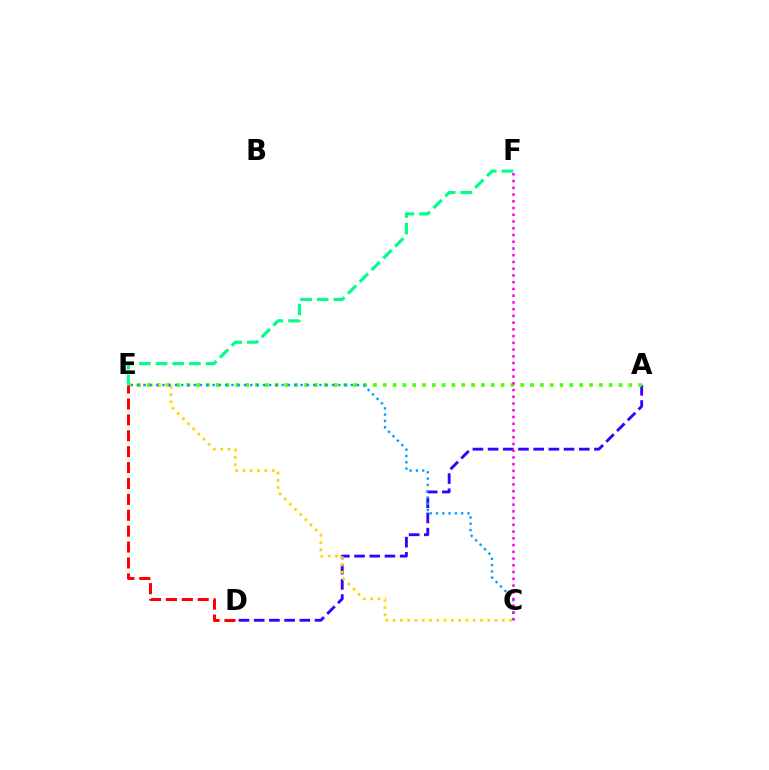{('A', 'D'): [{'color': '#3700ff', 'line_style': 'dashed', 'thickness': 2.06}], ('A', 'E'): [{'color': '#4fff00', 'line_style': 'dotted', 'thickness': 2.67}], ('C', 'E'): [{'color': '#ffd500', 'line_style': 'dotted', 'thickness': 1.98}, {'color': '#009eff', 'line_style': 'dotted', 'thickness': 1.71}], ('C', 'F'): [{'color': '#ff00ed', 'line_style': 'dotted', 'thickness': 1.83}], ('E', 'F'): [{'color': '#00ff86', 'line_style': 'dashed', 'thickness': 2.27}], ('D', 'E'): [{'color': '#ff0000', 'line_style': 'dashed', 'thickness': 2.16}]}